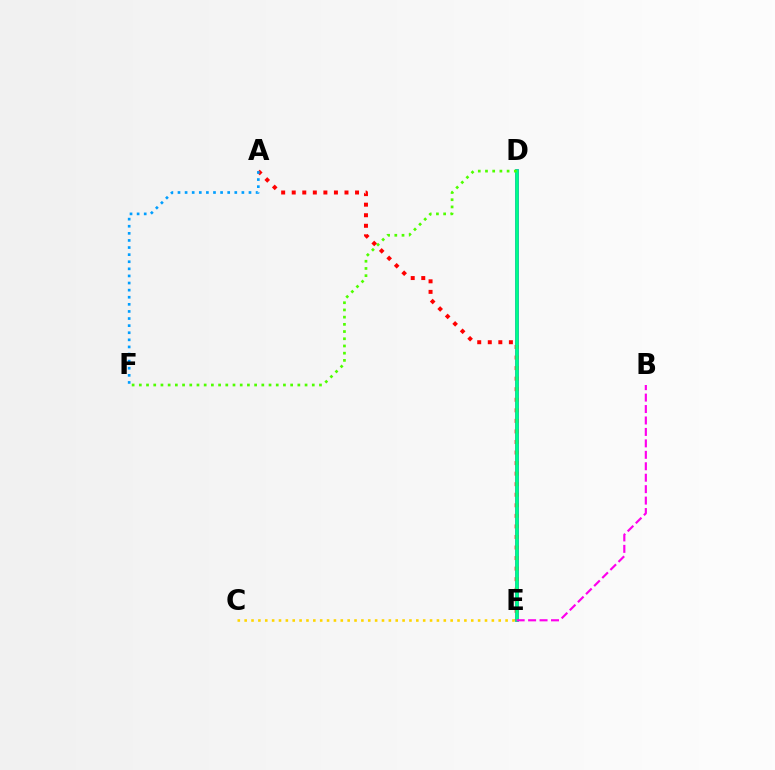{('D', 'E'): [{'color': '#3700ff', 'line_style': 'solid', 'thickness': 2.53}, {'color': '#00ff86', 'line_style': 'solid', 'thickness': 2.56}], ('C', 'E'): [{'color': '#ffd500', 'line_style': 'dotted', 'thickness': 1.87}], ('A', 'E'): [{'color': '#ff0000', 'line_style': 'dotted', 'thickness': 2.87}], ('A', 'F'): [{'color': '#009eff', 'line_style': 'dotted', 'thickness': 1.93}], ('D', 'F'): [{'color': '#4fff00', 'line_style': 'dotted', 'thickness': 1.96}], ('B', 'E'): [{'color': '#ff00ed', 'line_style': 'dashed', 'thickness': 1.55}]}